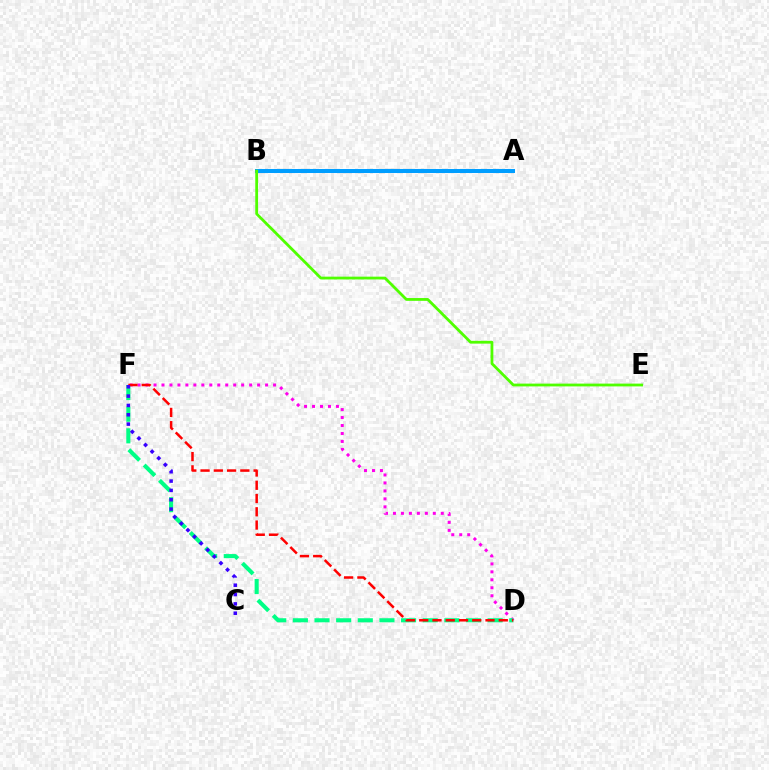{('D', 'F'): [{'color': '#ff00ed', 'line_style': 'dotted', 'thickness': 2.17}, {'color': '#00ff86', 'line_style': 'dashed', 'thickness': 2.94}, {'color': '#ff0000', 'line_style': 'dashed', 'thickness': 1.8}], ('A', 'B'): [{'color': '#ffd500', 'line_style': 'solid', 'thickness': 1.98}, {'color': '#009eff', 'line_style': 'solid', 'thickness': 2.9}], ('B', 'E'): [{'color': '#4fff00', 'line_style': 'solid', 'thickness': 2.01}], ('C', 'F'): [{'color': '#3700ff', 'line_style': 'dotted', 'thickness': 2.54}]}